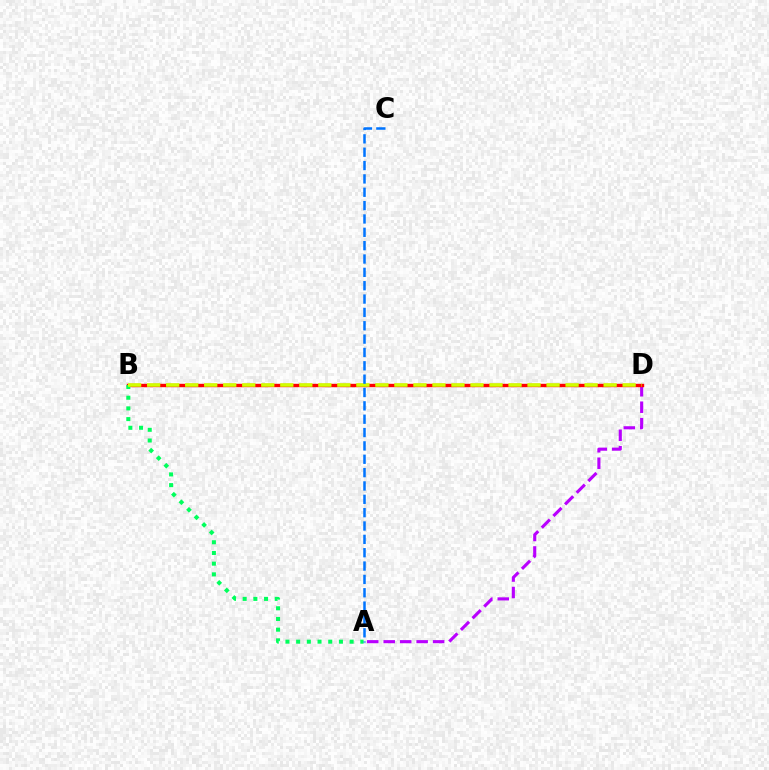{('A', 'D'): [{'color': '#b900ff', 'line_style': 'dashed', 'thickness': 2.24}], ('B', 'D'): [{'color': '#ff0000', 'line_style': 'solid', 'thickness': 2.44}, {'color': '#d1ff00', 'line_style': 'dashed', 'thickness': 2.58}], ('A', 'B'): [{'color': '#00ff5c', 'line_style': 'dotted', 'thickness': 2.91}], ('A', 'C'): [{'color': '#0074ff', 'line_style': 'dashed', 'thickness': 1.81}]}